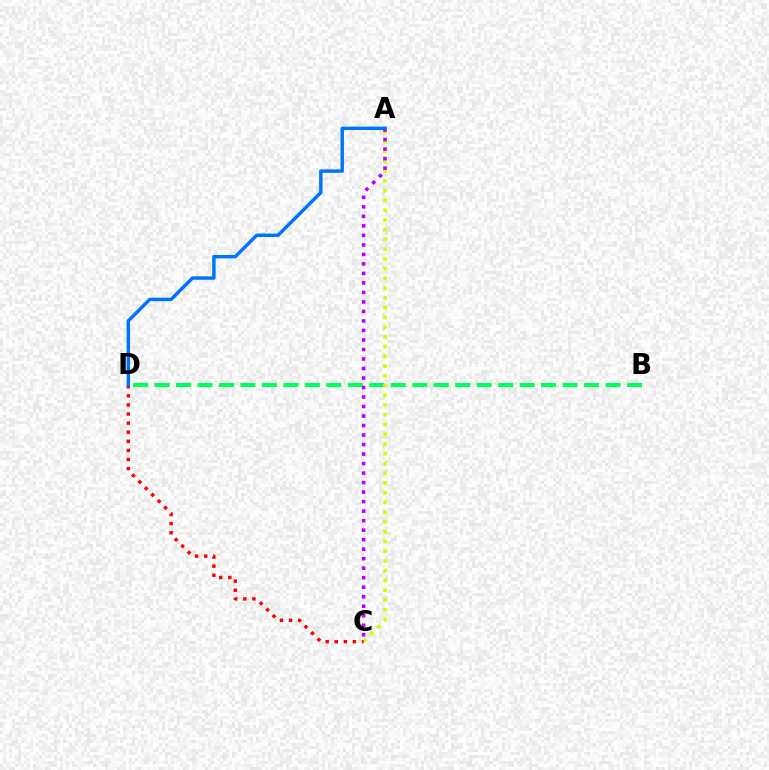{('B', 'D'): [{'color': '#00ff5c', 'line_style': 'dashed', 'thickness': 2.92}], ('A', 'C'): [{'color': '#d1ff00', 'line_style': 'dotted', 'thickness': 2.65}, {'color': '#b900ff', 'line_style': 'dotted', 'thickness': 2.58}], ('C', 'D'): [{'color': '#ff0000', 'line_style': 'dotted', 'thickness': 2.47}], ('A', 'D'): [{'color': '#0074ff', 'line_style': 'solid', 'thickness': 2.48}]}